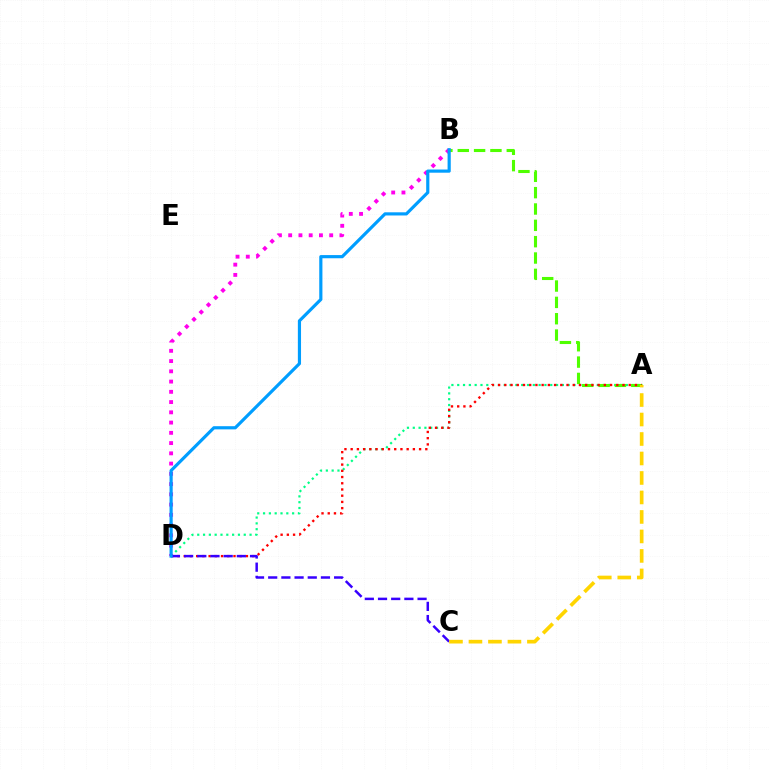{('A', 'D'): [{'color': '#00ff86', 'line_style': 'dotted', 'thickness': 1.58}, {'color': '#ff0000', 'line_style': 'dotted', 'thickness': 1.69}], ('A', 'B'): [{'color': '#4fff00', 'line_style': 'dashed', 'thickness': 2.22}], ('B', 'D'): [{'color': '#ff00ed', 'line_style': 'dotted', 'thickness': 2.79}, {'color': '#009eff', 'line_style': 'solid', 'thickness': 2.28}], ('C', 'D'): [{'color': '#3700ff', 'line_style': 'dashed', 'thickness': 1.79}], ('A', 'C'): [{'color': '#ffd500', 'line_style': 'dashed', 'thickness': 2.65}]}